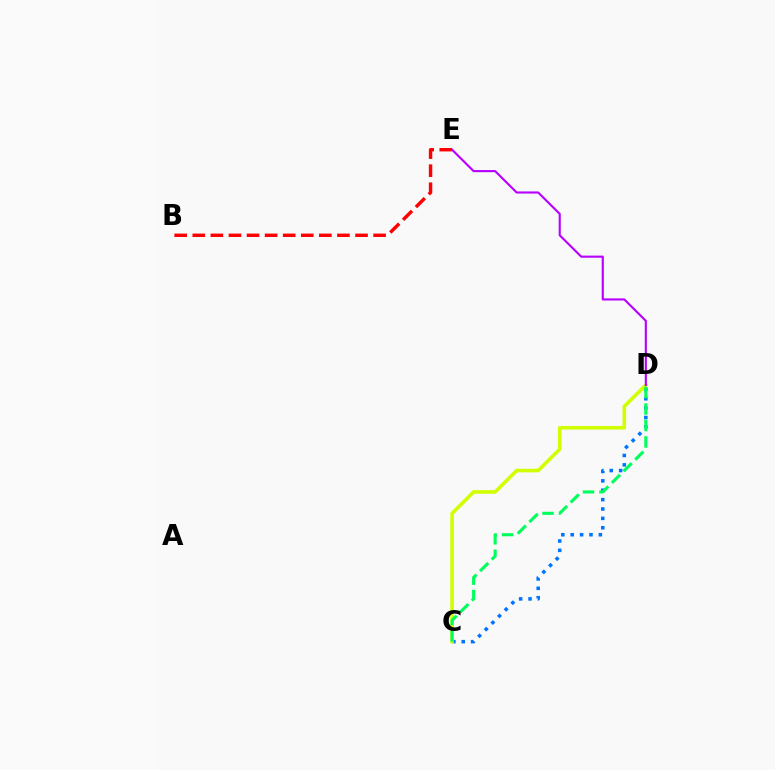{('C', 'D'): [{'color': '#0074ff', 'line_style': 'dotted', 'thickness': 2.55}, {'color': '#d1ff00', 'line_style': 'solid', 'thickness': 2.58}, {'color': '#00ff5c', 'line_style': 'dashed', 'thickness': 2.23}], ('B', 'E'): [{'color': '#ff0000', 'line_style': 'dashed', 'thickness': 2.46}], ('D', 'E'): [{'color': '#b900ff', 'line_style': 'solid', 'thickness': 1.53}]}